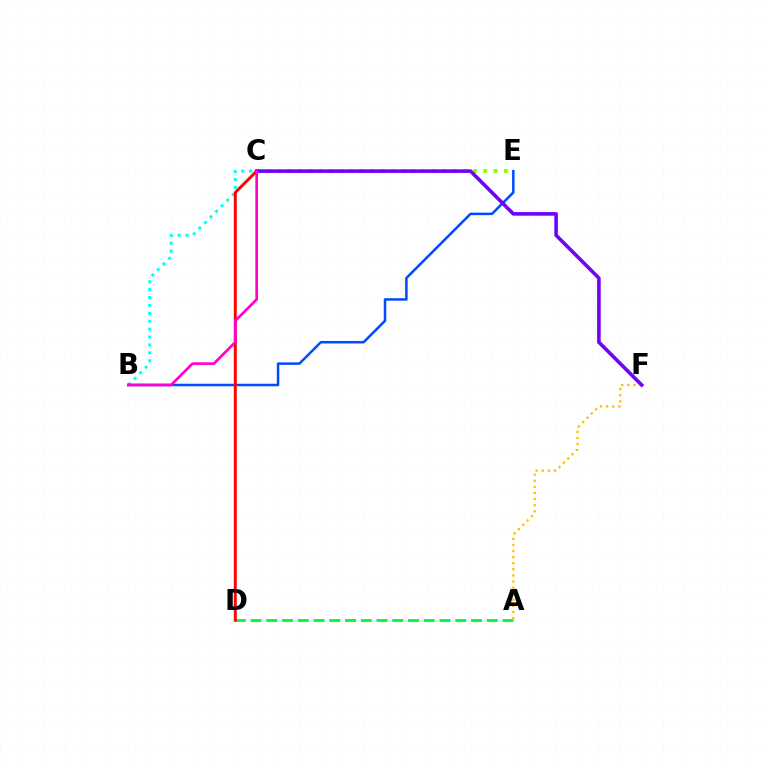{('B', 'C'): [{'color': '#00fff6', 'line_style': 'dotted', 'thickness': 2.15}, {'color': '#ff00cf', 'line_style': 'solid', 'thickness': 1.91}], ('B', 'E'): [{'color': '#004bff', 'line_style': 'solid', 'thickness': 1.81}], ('A', 'D'): [{'color': '#00ff39', 'line_style': 'dashed', 'thickness': 2.14}], ('A', 'F'): [{'color': '#ffbd00', 'line_style': 'dotted', 'thickness': 1.65}], ('C', 'D'): [{'color': '#ff0000', 'line_style': 'solid', 'thickness': 2.11}], ('C', 'E'): [{'color': '#84ff00', 'line_style': 'dotted', 'thickness': 2.79}], ('C', 'F'): [{'color': '#7200ff', 'line_style': 'solid', 'thickness': 2.59}]}